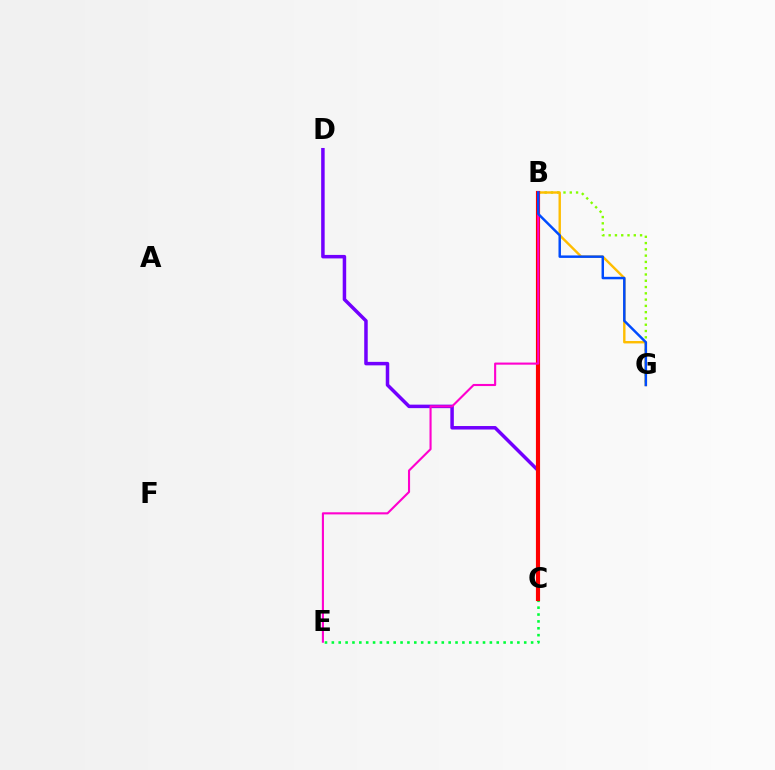{('B', 'G'): [{'color': '#84ff00', 'line_style': 'dotted', 'thickness': 1.71}, {'color': '#ffbd00', 'line_style': 'solid', 'thickness': 1.73}, {'color': '#004bff', 'line_style': 'solid', 'thickness': 1.78}], ('C', 'D'): [{'color': '#7200ff', 'line_style': 'solid', 'thickness': 2.52}], ('C', 'E'): [{'color': '#00ff39', 'line_style': 'dotted', 'thickness': 1.87}], ('B', 'C'): [{'color': '#00fff6', 'line_style': 'dashed', 'thickness': 2.62}, {'color': '#ff0000', 'line_style': 'solid', 'thickness': 2.98}], ('B', 'E'): [{'color': '#ff00cf', 'line_style': 'solid', 'thickness': 1.52}]}